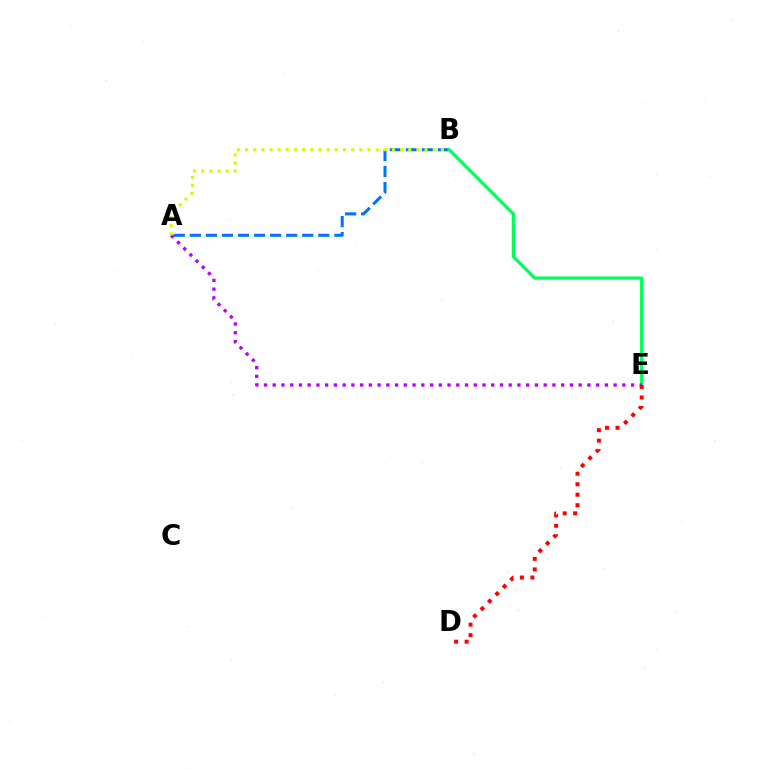{('A', 'B'): [{'color': '#0074ff', 'line_style': 'dashed', 'thickness': 2.18}, {'color': '#d1ff00', 'line_style': 'dotted', 'thickness': 2.22}], ('B', 'E'): [{'color': '#00ff5c', 'line_style': 'solid', 'thickness': 2.34}], ('A', 'E'): [{'color': '#b900ff', 'line_style': 'dotted', 'thickness': 2.37}], ('D', 'E'): [{'color': '#ff0000', 'line_style': 'dotted', 'thickness': 2.85}]}